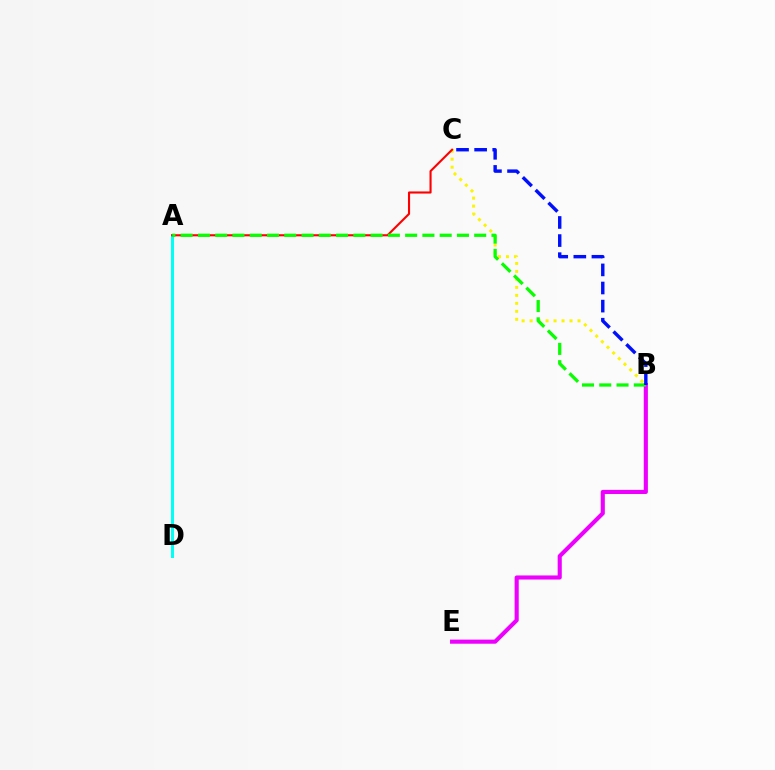{('B', 'C'): [{'color': '#fcf500', 'line_style': 'dotted', 'thickness': 2.17}, {'color': '#0010ff', 'line_style': 'dashed', 'thickness': 2.46}], ('B', 'E'): [{'color': '#ee00ff', 'line_style': 'solid', 'thickness': 2.96}], ('A', 'D'): [{'color': '#00fff6', 'line_style': 'solid', 'thickness': 2.18}], ('A', 'C'): [{'color': '#ff0000', 'line_style': 'solid', 'thickness': 1.52}], ('A', 'B'): [{'color': '#08ff00', 'line_style': 'dashed', 'thickness': 2.35}]}